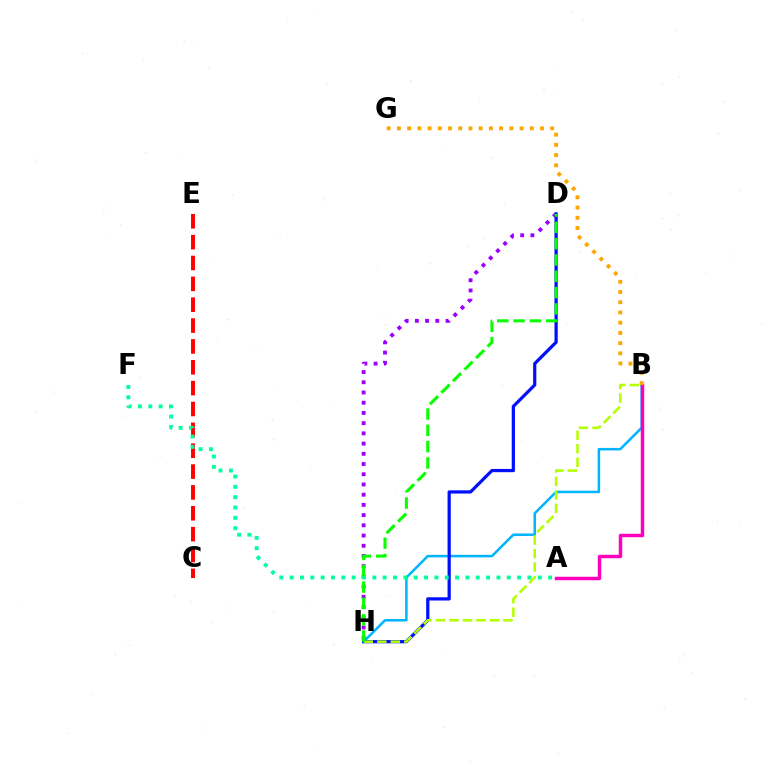{('B', 'H'): [{'color': '#00b5ff', 'line_style': 'solid', 'thickness': 1.81}, {'color': '#b3ff00', 'line_style': 'dashed', 'thickness': 1.83}], ('A', 'B'): [{'color': '#ff00bd', 'line_style': 'solid', 'thickness': 2.5}], ('C', 'E'): [{'color': '#ff0000', 'line_style': 'dashed', 'thickness': 2.83}], ('D', 'H'): [{'color': '#9b00ff', 'line_style': 'dotted', 'thickness': 2.78}, {'color': '#0010ff', 'line_style': 'solid', 'thickness': 2.32}, {'color': '#08ff00', 'line_style': 'dashed', 'thickness': 2.22}], ('B', 'G'): [{'color': '#ffa500', 'line_style': 'dotted', 'thickness': 2.78}], ('A', 'F'): [{'color': '#00ff9d', 'line_style': 'dotted', 'thickness': 2.81}]}